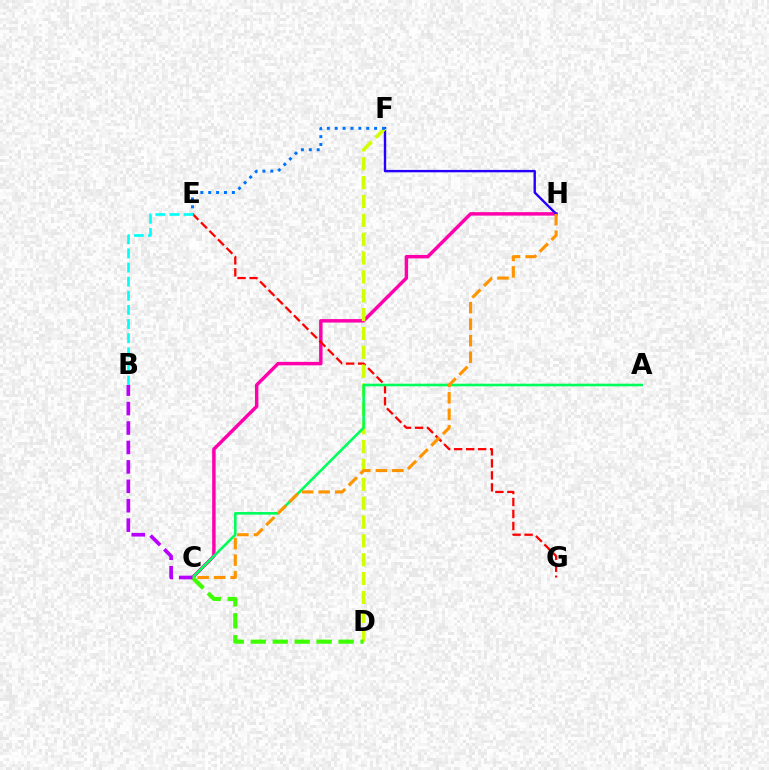{('C', 'H'): [{'color': '#ff00ac', 'line_style': 'solid', 'thickness': 2.48}, {'color': '#ff9400', 'line_style': 'dashed', 'thickness': 2.24}], ('E', 'G'): [{'color': '#ff0000', 'line_style': 'dashed', 'thickness': 1.63}], ('F', 'H'): [{'color': '#2500ff', 'line_style': 'solid', 'thickness': 1.72}], ('D', 'F'): [{'color': '#d1ff00', 'line_style': 'dashed', 'thickness': 2.56}], ('E', 'F'): [{'color': '#0074ff', 'line_style': 'dotted', 'thickness': 2.14}], ('A', 'C'): [{'color': '#00ff5c', 'line_style': 'solid', 'thickness': 1.88}], ('B', 'E'): [{'color': '#00fff6', 'line_style': 'dashed', 'thickness': 1.92}], ('C', 'D'): [{'color': '#3dff00', 'line_style': 'dashed', 'thickness': 2.98}], ('B', 'C'): [{'color': '#b900ff', 'line_style': 'dashed', 'thickness': 2.64}]}